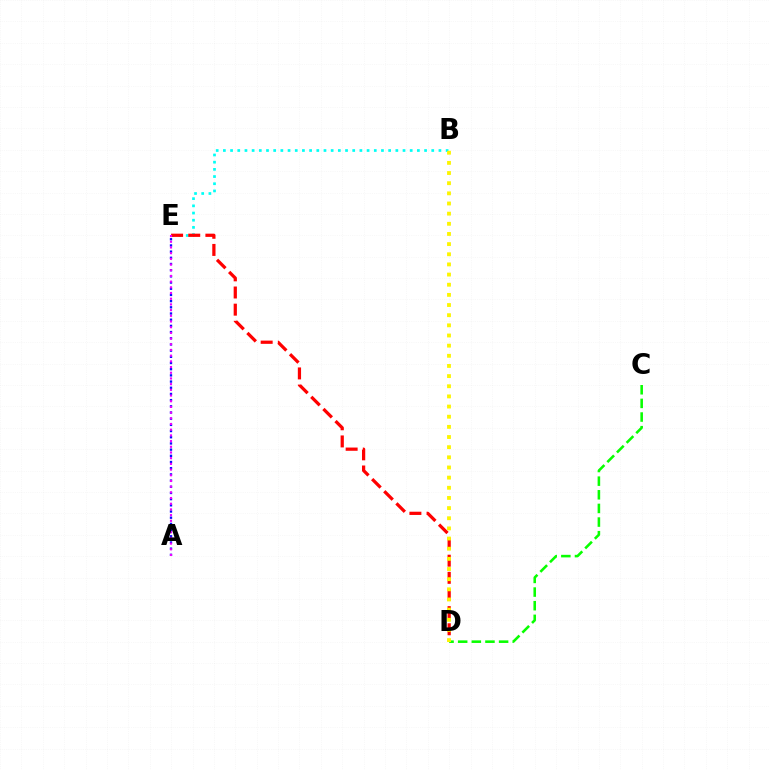{('B', 'E'): [{'color': '#00fff6', 'line_style': 'dotted', 'thickness': 1.95}], ('D', 'E'): [{'color': '#ff0000', 'line_style': 'dashed', 'thickness': 2.33}], ('C', 'D'): [{'color': '#08ff00', 'line_style': 'dashed', 'thickness': 1.85}], ('A', 'E'): [{'color': '#0010ff', 'line_style': 'dotted', 'thickness': 1.68}, {'color': '#ee00ff', 'line_style': 'dotted', 'thickness': 1.55}], ('B', 'D'): [{'color': '#fcf500', 'line_style': 'dotted', 'thickness': 2.76}]}